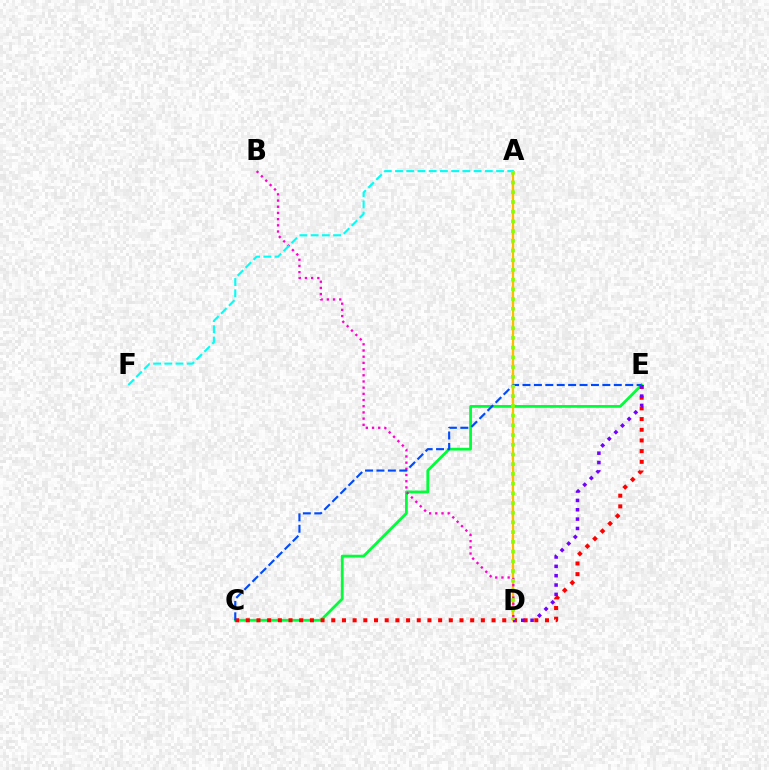{('C', 'E'): [{'color': '#00ff39', 'line_style': 'solid', 'thickness': 2.01}, {'color': '#ff0000', 'line_style': 'dotted', 'thickness': 2.9}, {'color': '#004bff', 'line_style': 'dashed', 'thickness': 1.55}], ('A', 'D'): [{'color': '#ffbd00', 'line_style': 'solid', 'thickness': 1.66}, {'color': '#84ff00', 'line_style': 'dotted', 'thickness': 2.64}], ('D', 'E'): [{'color': '#7200ff', 'line_style': 'dotted', 'thickness': 2.54}], ('B', 'D'): [{'color': '#ff00cf', 'line_style': 'dotted', 'thickness': 1.68}], ('A', 'F'): [{'color': '#00fff6', 'line_style': 'dashed', 'thickness': 1.53}]}